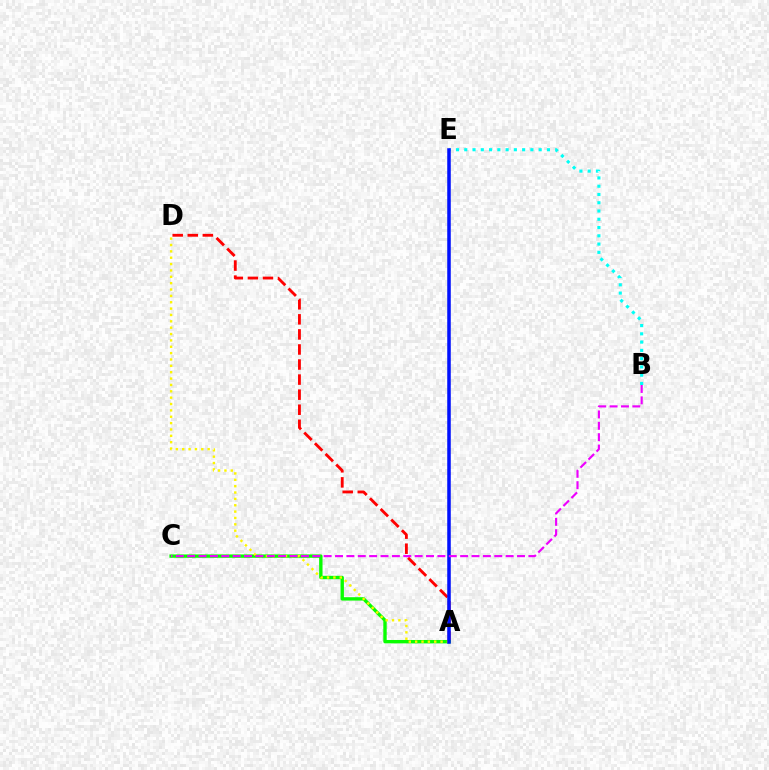{('A', 'D'): [{'color': '#ff0000', 'line_style': 'dashed', 'thickness': 2.05}, {'color': '#fcf500', 'line_style': 'dotted', 'thickness': 1.73}], ('A', 'C'): [{'color': '#08ff00', 'line_style': 'solid', 'thickness': 2.43}], ('B', 'E'): [{'color': '#00fff6', 'line_style': 'dotted', 'thickness': 2.25}], ('A', 'E'): [{'color': '#0010ff', 'line_style': 'solid', 'thickness': 2.54}], ('B', 'C'): [{'color': '#ee00ff', 'line_style': 'dashed', 'thickness': 1.55}]}